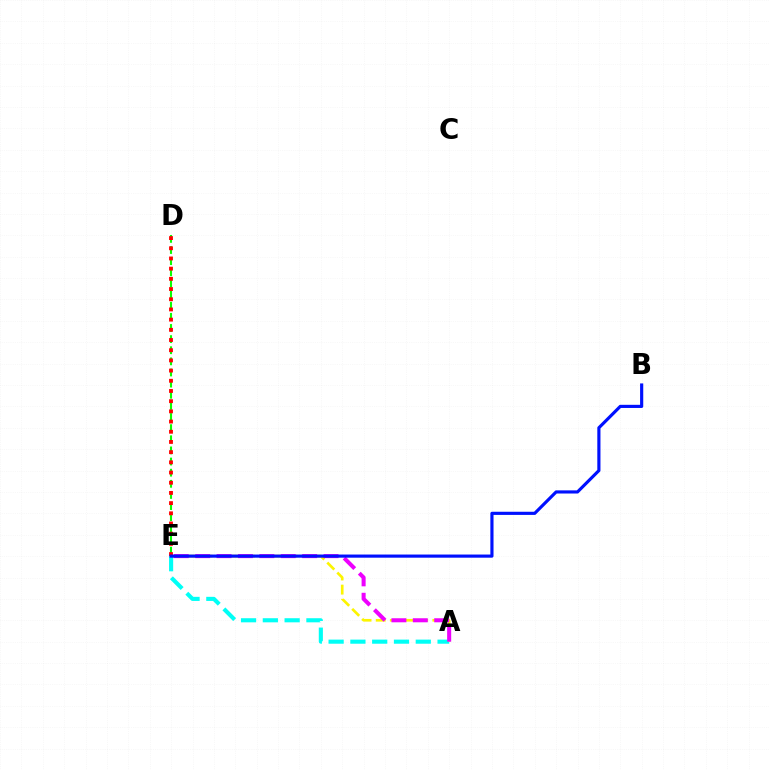{('D', 'E'): [{'color': '#08ff00', 'line_style': 'dashed', 'thickness': 1.51}, {'color': '#ff0000', 'line_style': 'dotted', 'thickness': 2.77}], ('A', 'E'): [{'color': '#00fff6', 'line_style': 'dashed', 'thickness': 2.96}, {'color': '#fcf500', 'line_style': 'dashed', 'thickness': 1.92}, {'color': '#ee00ff', 'line_style': 'dashed', 'thickness': 2.91}], ('B', 'E'): [{'color': '#0010ff', 'line_style': 'solid', 'thickness': 2.27}]}